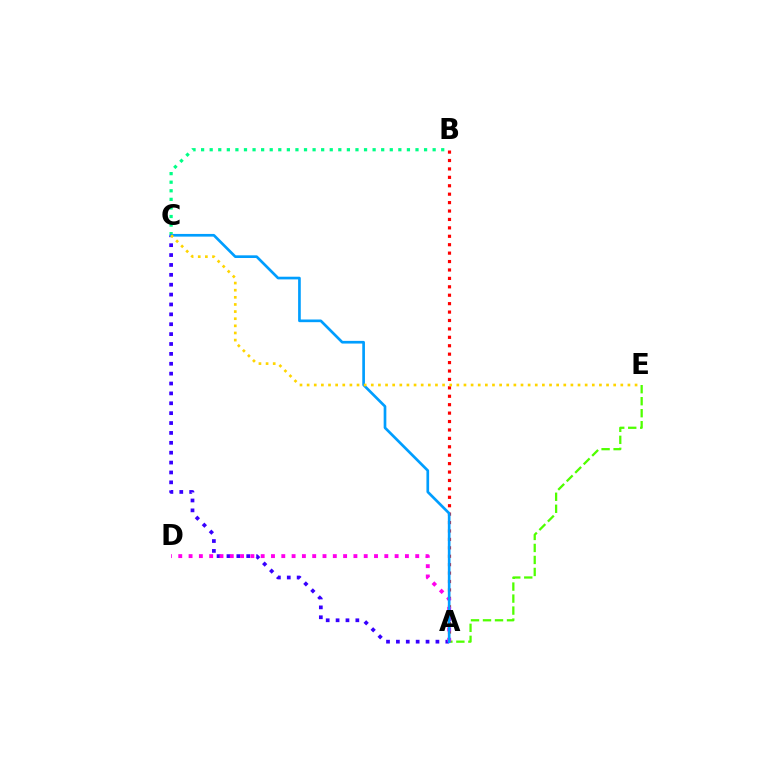{('A', 'E'): [{'color': '#4fff00', 'line_style': 'dashed', 'thickness': 1.63}], ('A', 'B'): [{'color': '#ff0000', 'line_style': 'dotted', 'thickness': 2.29}], ('A', 'C'): [{'color': '#3700ff', 'line_style': 'dotted', 'thickness': 2.68}, {'color': '#009eff', 'line_style': 'solid', 'thickness': 1.93}], ('B', 'C'): [{'color': '#00ff86', 'line_style': 'dotted', 'thickness': 2.33}], ('A', 'D'): [{'color': '#ff00ed', 'line_style': 'dotted', 'thickness': 2.8}], ('C', 'E'): [{'color': '#ffd500', 'line_style': 'dotted', 'thickness': 1.94}]}